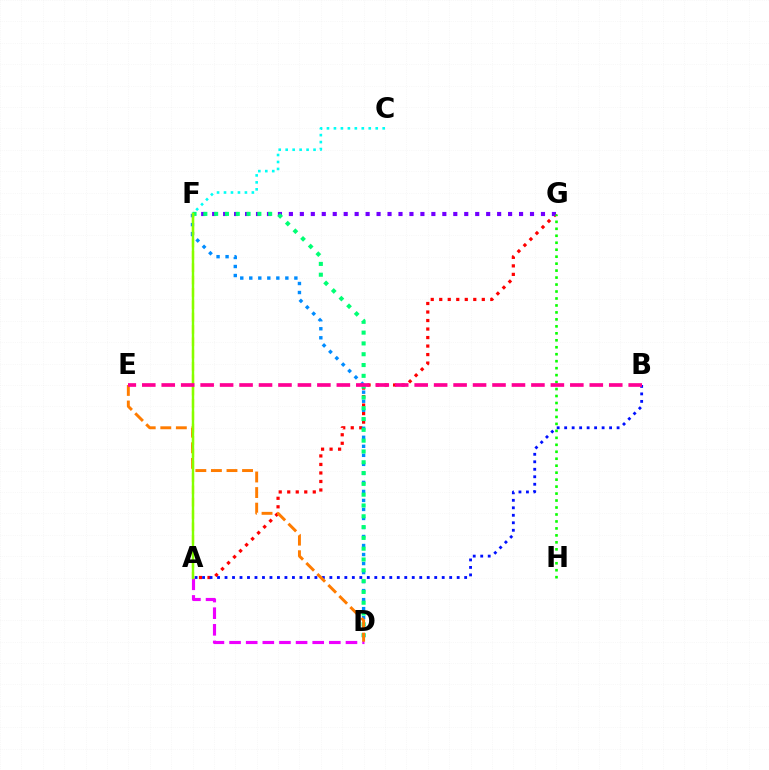{('C', 'F'): [{'color': '#00fff6', 'line_style': 'dotted', 'thickness': 1.89}], ('A', 'G'): [{'color': '#ff0000', 'line_style': 'dotted', 'thickness': 2.31}], ('A', 'B'): [{'color': '#0010ff', 'line_style': 'dotted', 'thickness': 2.03}], ('F', 'G'): [{'color': '#7200ff', 'line_style': 'dotted', 'thickness': 2.98}], ('D', 'F'): [{'color': '#008cff', 'line_style': 'dotted', 'thickness': 2.45}, {'color': '#00ff74', 'line_style': 'dotted', 'thickness': 2.94}], ('A', 'D'): [{'color': '#ee00ff', 'line_style': 'dashed', 'thickness': 2.26}], ('D', 'E'): [{'color': '#ff7c00', 'line_style': 'dashed', 'thickness': 2.11}], ('A', 'F'): [{'color': '#fcf500', 'line_style': 'dashed', 'thickness': 1.68}, {'color': '#84ff00', 'line_style': 'solid', 'thickness': 1.73}], ('G', 'H'): [{'color': '#08ff00', 'line_style': 'dotted', 'thickness': 1.89}], ('B', 'E'): [{'color': '#ff0094', 'line_style': 'dashed', 'thickness': 2.64}]}